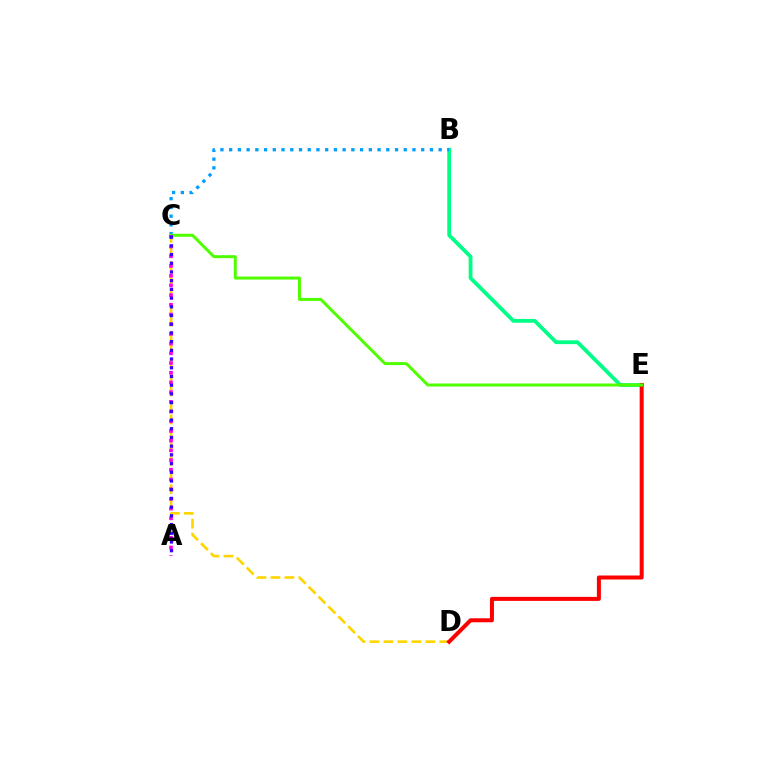{('C', 'D'): [{'color': '#ffd500', 'line_style': 'dashed', 'thickness': 1.9}], ('B', 'E'): [{'color': '#00ff86', 'line_style': 'solid', 'thickness': 2.73}], ('B', 'C'): [{'color': '#009eff', 'line_style': 'dotted', 'thickness': 2.37}], ('D', 'E'): [{'color': '#ff0000', 'line_style': 'solid', 'thickness': 2.89}], ('C', 'E'): [{'color': '#4fff00', 'line_style': 'solid', 'thickness': 2.16}], ('A', 'C'): [{'color': '#ff00ed', 'line_style': 'dotted', 'thickness': 2.64}, {'color': '#3700ff', 'line_style': 'dotted', 'thickness': 2.37}]}